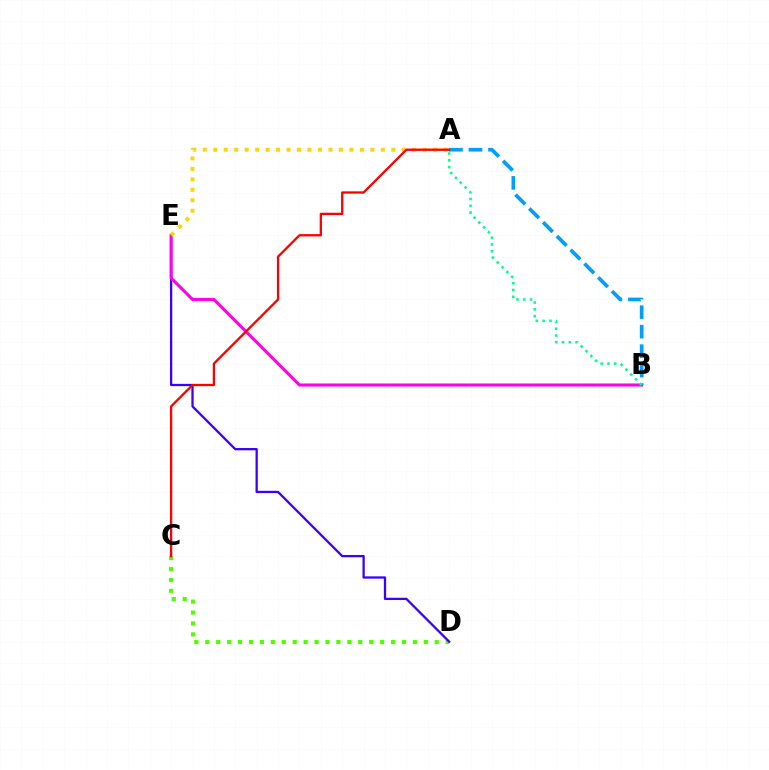{('C', 'D'): [{'color': '#4fff00', 'line_style': 'dotted', 'thickness': 2.97}], ('D', 'E'): [{'color': '#3700ff', 'line_style': 'solid', 'thickness': 1.64}], ('B', 'E'): [{'color': '#ff00ed', 'line_style': 'solid', 'thickness': 2.21}], ('A', 'E'): [{'color': '#ffd500', 'line_style': 'dotted', 'thickness': 2.84}], ('A', 'B'): [{'color': '#009eff', 'line_style': 'dashed', 'thickness': 2.65}, {'color': '#00ff86', 'line_style': 'dotted', 'thickness': 1.85}], ('A', 'C'): [{'color': '#ff0000', 'line_style': 'solid', 'thickness': 1.66}]}